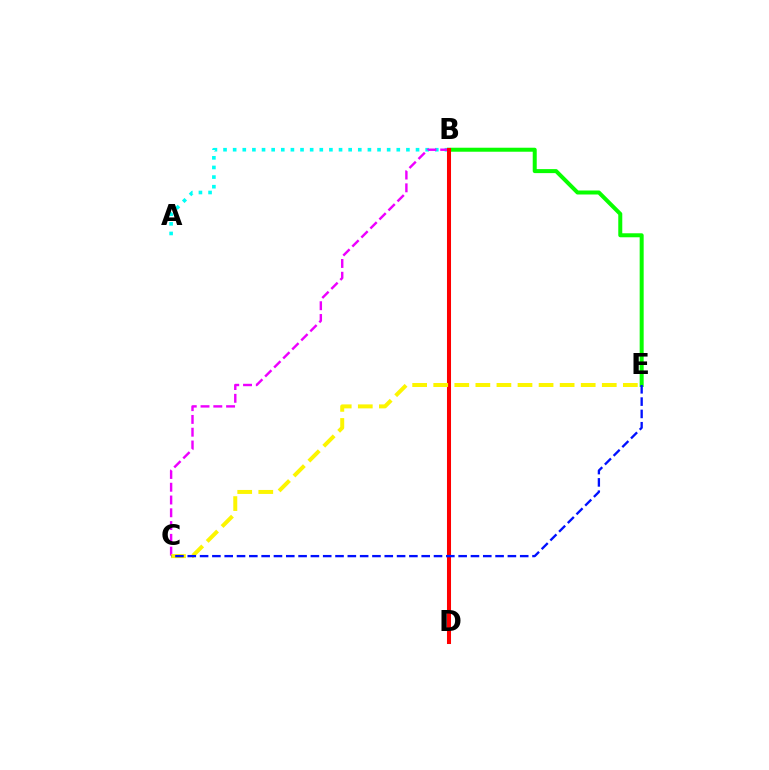{('A', 'B'): [{'color': '#00fff6', 'line_style': 'dotted', 'thickness': 2.62}], ('B', 'C'): [{'color': '#ee00ff', 'line_style': 'dashed', 'thickness': 1.74}], ('B', 'E'): [{'color': '#08ff00', 'line_style': 'solid', 'thickness': 2.88}], ('B', 'D'): [{'color': '#ff0000', 'line_style': 'solid', 'thickness': 2.92}], ('C', 'E'): [{'color': '#fcf500', 'line_style': 'dashed', 'thickness': 2.86}, {'color': '#0010ff', 'line_style': 'dashed', 'thickness': 1.67}]}